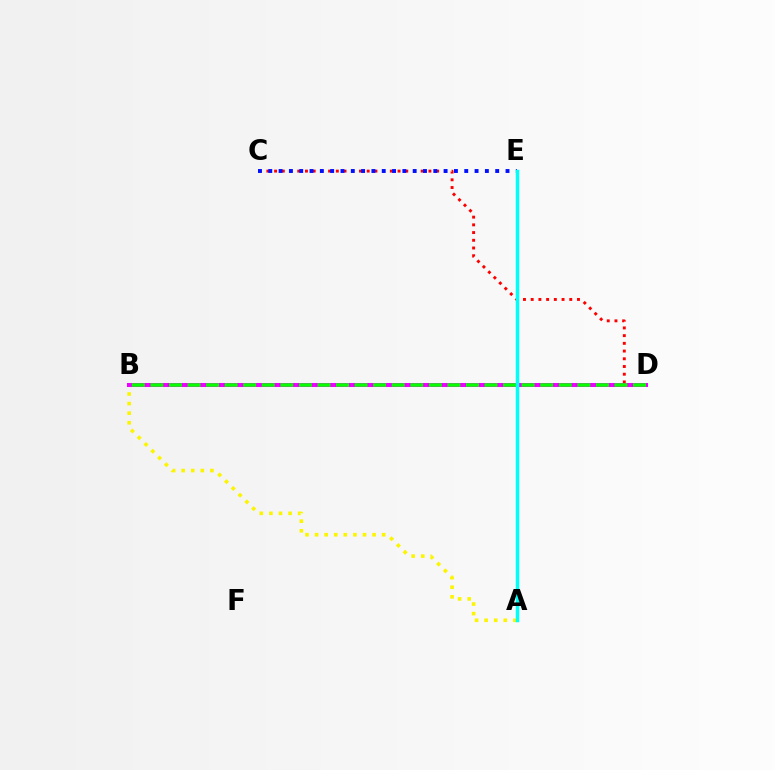{('A', 'B'): [{'color': '#fcf500', 'line_style': 'dotted', 'thickness': 2.6}], ('C', 'D'): [{'color': '#ff0000', 'line_style': 'dotted', 'thickness': 2.1}], ('C', 'E'): [{'color': '#0010ff', 'line_style': 'dotted', 'thickness': 2.8}], ('B', 'D'): [{'color': '#ee00ff', 'line_style': 'solid', 'thickness': 2.88}, {'color': '#08ff00', 'line_style': 'dashed', 'thickness': 2.52}], ('A', 'E'): [{'color': '#00fff6', 'line_style': 'solid', 'thickness': 2.51}]}